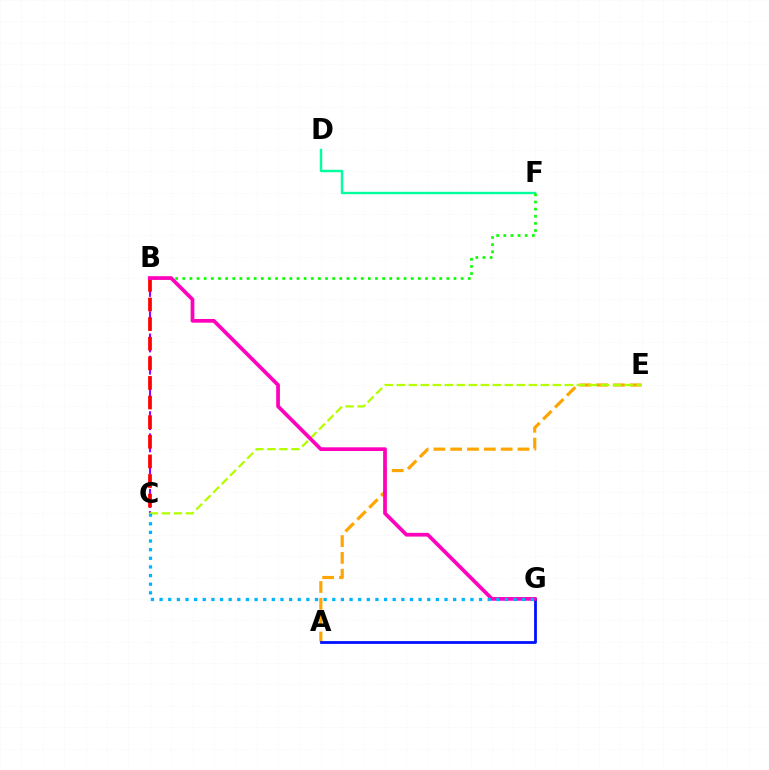{('A', 'E'): [{'color': '#ffa500', 'line_style': 'dashed', 'thickness': 2.29}], ('B', 'C'): [{'color': '#9b00ff', 'line_style': 'dashed', 'thickness': 1.51}, {'color': '#ff0000', 'line_style': 'dashed', 'thickness': 2.66}], ('A', 'G'): [{'color': '#0010ff', 'line_style': 'solid', 'thickness': 2.0}], ('D', 'F'): [{'color': '#00ff9d', 'line_style': 'solid', 'thickness': 1.74}], ('B', 'F'): [{'color': '#08ff00', 'line_style': 'dotted', 'thickness': 1.94}], ('C', 'E'): [{'color': '#b3ff00', 'line_style': 'dashed', 'thickness': 1.63}], ('B', 'G'): [{'color': '#ff00bd', 'line_style': 'solid', 'thickness': 2.68}], ('C', 'G'): [{'color': '#00b5ff', 'line_style': 'dotted', 'thickness': 2.35}]}